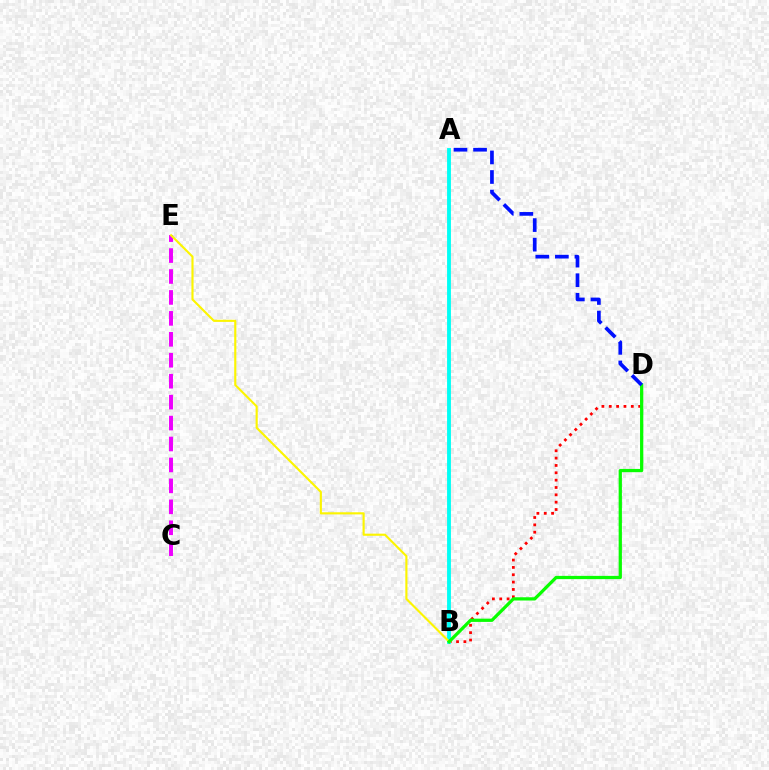{('B', 'D'): [{'color': '#ff0000', 'line_style': 'dotted', 'thickness': 2.0}, {'color': '#08ff00', 'line_style': 'solid', 'thickness': 2.34}], ('A', 'B'): [{'color': '#00fff6', 'line_style': 'solid', 'thickness': 2.77}], ('C', 'E'): [{'color': '#ee00ff', 'line_style': 'dashed', 'thickness': 2.84}], ('B', 'E'): [{'color': '#fcf500', 'line_style': 'solid', 'thickness': 1.54}], ('A', 'D'): [{'color': '#0010ff', 'line_style': 'dashed', 'thickness': 2.66}]}